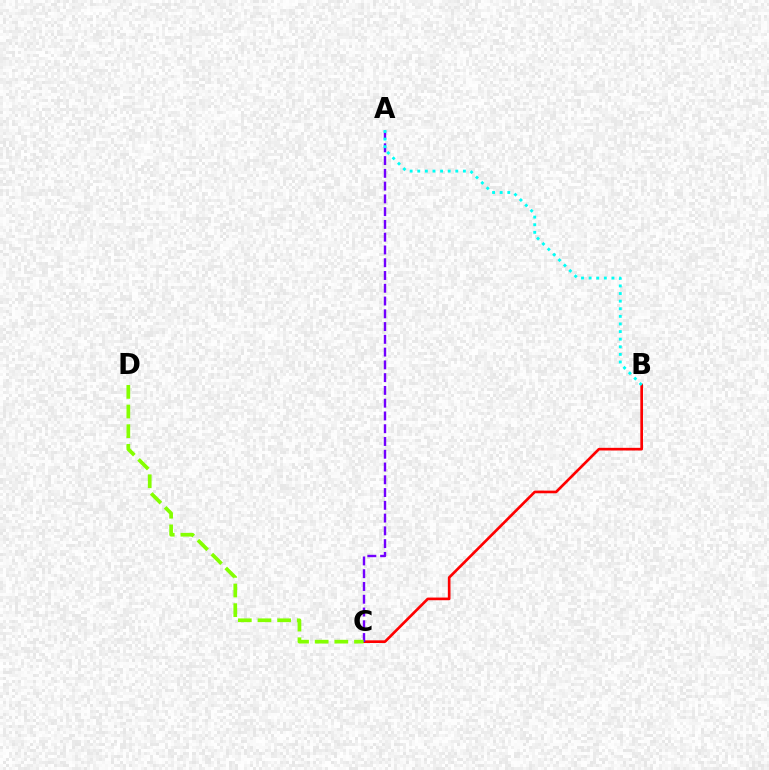{('B', 'C'): [{'color': '#ff0000', 'line_style': 'solid', 'thickness': 1.92}], ('A', 'C'): [{'color': '#7200ff', 'line_style': 'dashed', 'thickness': 1.73}], ('C', 'D'): [{'color': '#84ff00', 'line_style': 'dashed', 'thickness': 2.67}], ('A', 'B'): [{'color': '#00fff6', 'line_style': 'dotted', 'thickness': 2.07}]}